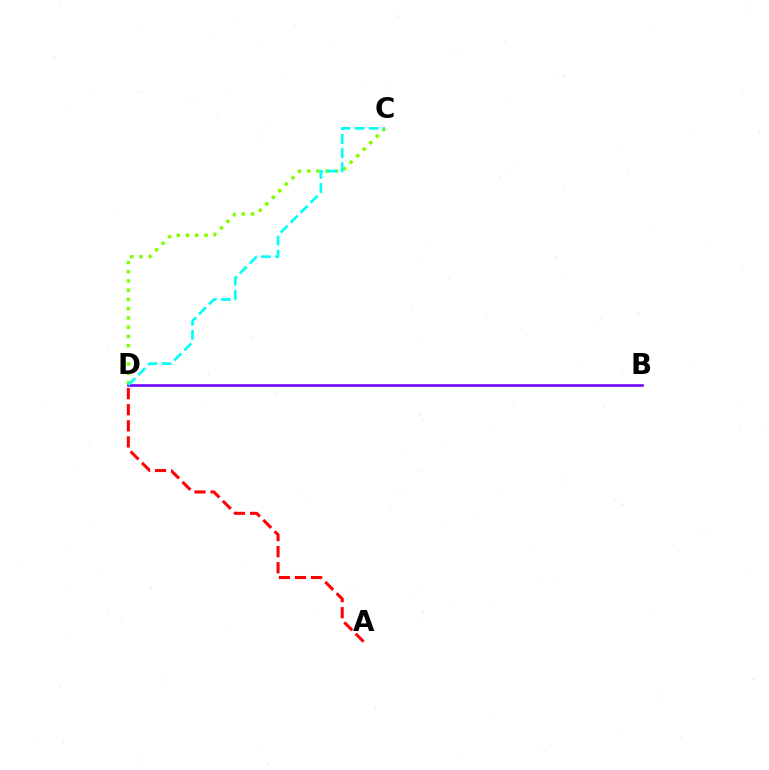{('C', 'D'): [{'color': '#84ff00', 'line_style': 'dotted', 'thickness': 2.51}, {'color': '#00fff6', 'line_style': 'dashed', 'thickness': 1.91}], ('B', 'D'): [{'color': '#7200ff', 'line_style': 'solid', 'thickness': 1.86}], ('A', 'D'): [{'color': '#ff0000', 'line_style': 'dashed', 'thickness': 2.19}]}